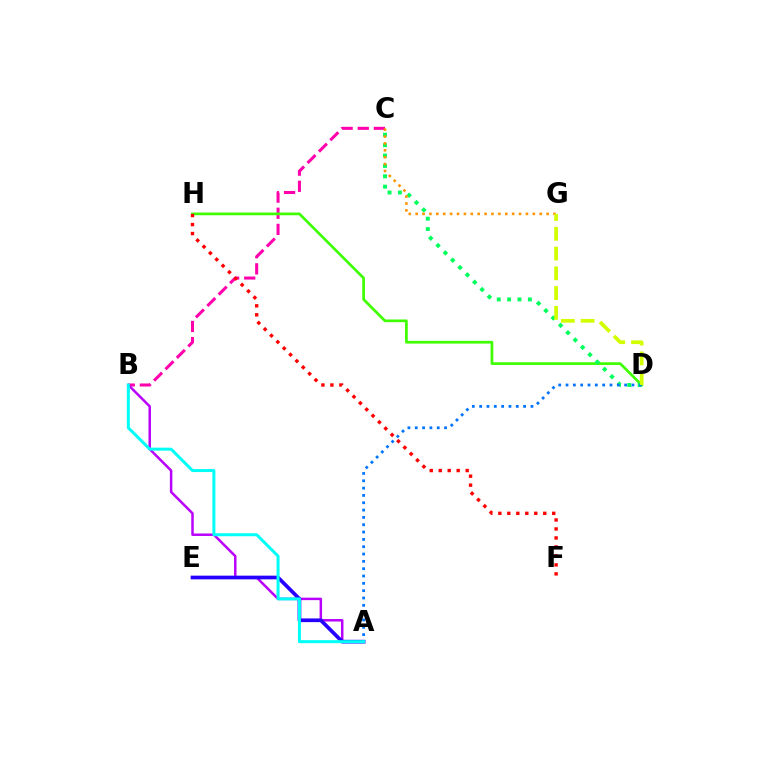{('B', 'C'): [{'color': '#ff00ac', 'line_style': 'dashed', 'thickness': 2.19}], ('D', 'H'): [{'color': '#3dff00', 'line_style': 'solid', 'thickness': 1.94}], ('C', 'D'): [{'color': '#00ff5c', 'line_style': 'dotted', 'thickness': 2.82}], ('A', 'B'): [{'color': '#b900ff', 'line_style': 'solid', 'thickness': 1.79}, {'color': '#00fff6', 'line_style': 'solid', 'thickness': 2.16}], ('A', 'E'): [{'color': '#2500ff', 'line_style': 'solid', 'thickness': 2.66}], ('C', 'G'): [{'color': '#ff9400', 'line_style': 'dotted', 'thickness': 1.87}], ('A', 'D'): [{'color': '#0074ff', 'line_style': 'dotted', 'thickness': 1.99}], ('F', 'H'): [{'color': '#ff0000', 'line_style': 'dotted', 'thickness': 2.44}], ('D', 'G'): [{'color': '#d1ff00', 'line_style': 'dashed', 'thickness': 2.68}]}